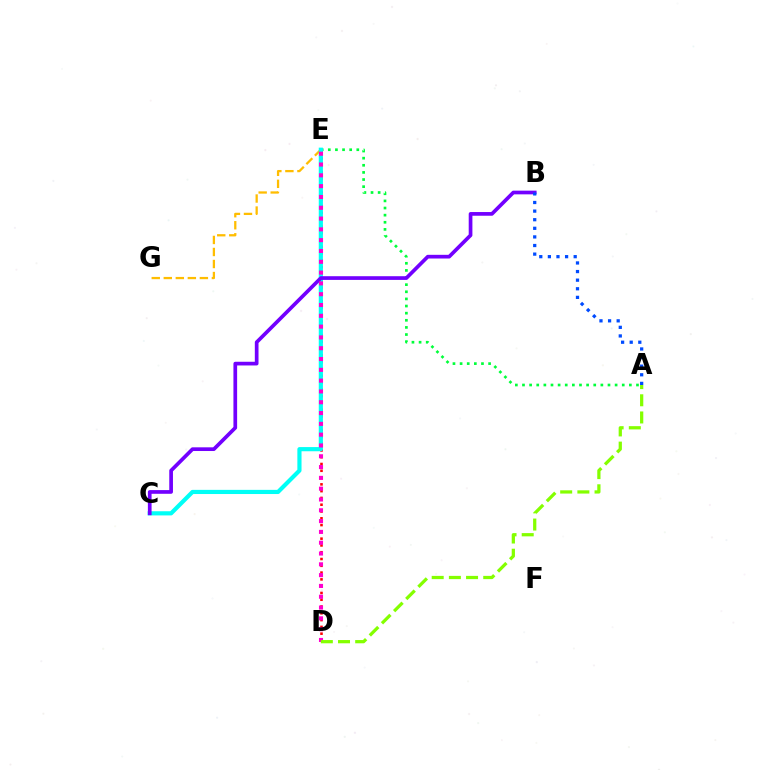{('E', 'G'): [{'color': '#ffbd00', 'line_style': 'dashed', 'thickness': 1.63}], ('D', 'E'): [{'color': '#ff0000', 'line_style': 'dotted', 'thickness': 1.84}, {'color': '#ff00cf', 'line_style': 'dotted', 'thickness': 2.94}], ('A', 'E'): [{'color': '#00ff39', 'line_style': 'dotted', 'thickness': 1.94}], ('C', 'E'): [{'color': '#00fff6', 'line_style': 'solid', 'thickness': 3.0}], ('B', 'C'): [{'color': '#7200ff', 'line_style': 'solid', 'thickness': 2.66}], ('A', 'B'): [{'color': '#004bff', 'line_style': 'dotted', 'thickness': 2.34}], ('A', 'D'): [{'color': '#84ff00', 'line_style': 'dashed', 'thickness': 2.33}]}